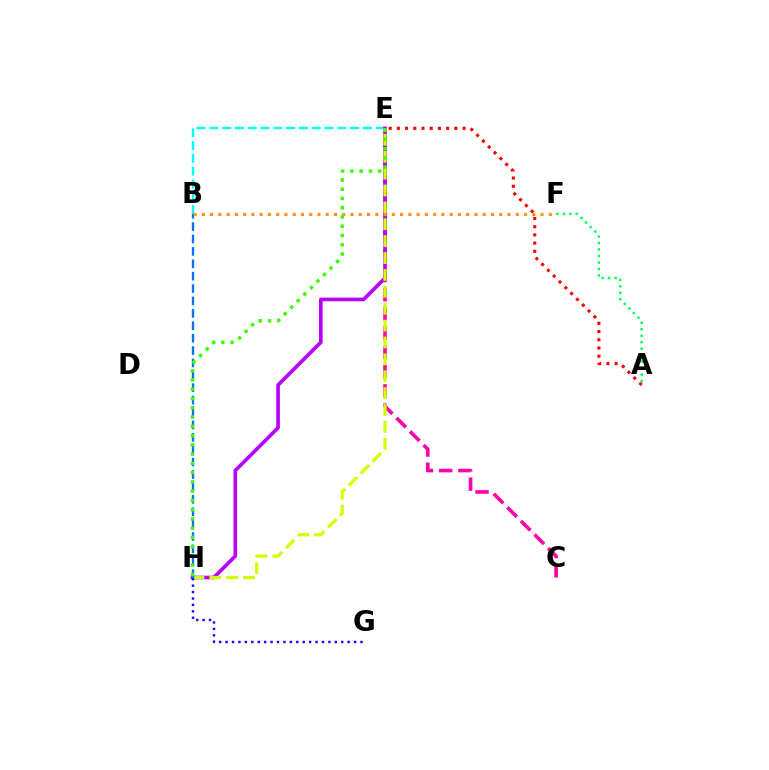{('C', 'E'): [{'color': '#ff00ac', 'line_style': 'dashed', 'thickness': 2.61}], ('B', 'E'): [{'color': '#00fff6', 'line_style': 'dashed', 'thickness': 1.74}], ('E', 'H'): [{'color': '#b900ff', 'line_style': 'solid', 'thickness': 2.62}, {'color': '#d1ff00', 'line_style': 'dashed', 'thickness': 2.29}, {'color': '#3dff00', 'line_style': 'dotted', 'thickness': 2.52}], ('A', 'E'): [{'color': '#ff0000', 'line_style': 'dotted', 'thickness': 2.23}], ('G', 'H'): [{'color': '#2500ff', 'line_style': 'dotted', 'thickness': 1.75}], ('A', 'F'): [{'color': '#00ff5c', 'line_style': 'dotted', 'thickness': 1.76}], ('B', 'H'): [{'color': '#0074ff', 'line_style': 'dashed', 'thickness': 1.68}], ('B', 'F'): [{'color': '#ff9400', 'line_style': 'dotted', 'thickness': 2.24}]}